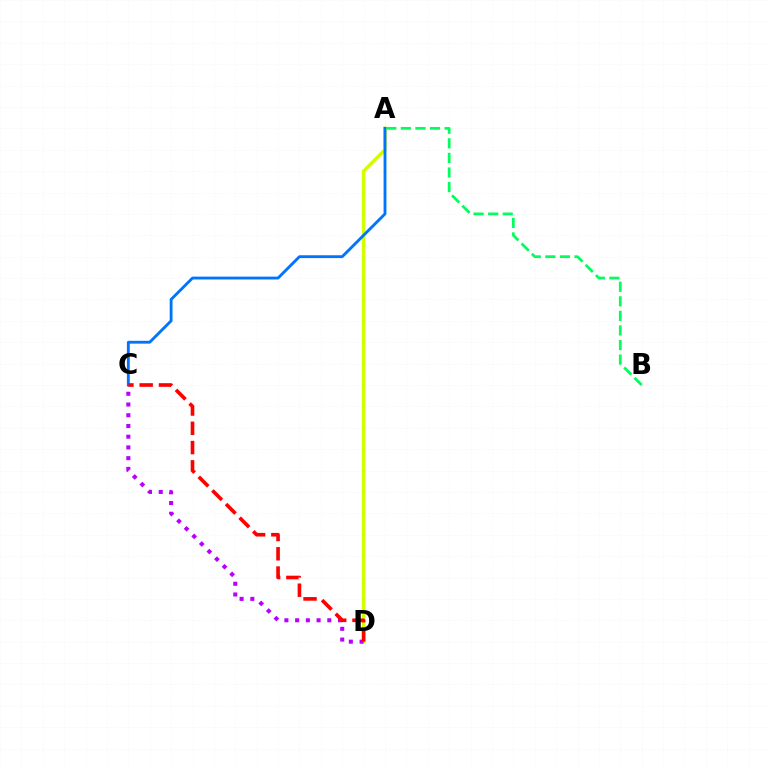{('A', 'D'): [{'color': '#d1ff00', 'line_style': 'solid', 'thickness': 2.5}], ('A', 'C'): [{'color': '#0074ff', 'line_style': 'solid', 'thickness': 2.05}], ('C', 'D'): [{'color': '#b900ff', 'line_style': 'dotted', 'thickness': 2.92}, {'color': '#ff0000', 'line_style': 'dashed', 'thickness': 2.62}], ('A', 'B'): [{'color': '#00ff5c', 'line_style': 'dashed', 'thickness': 1.98}]}